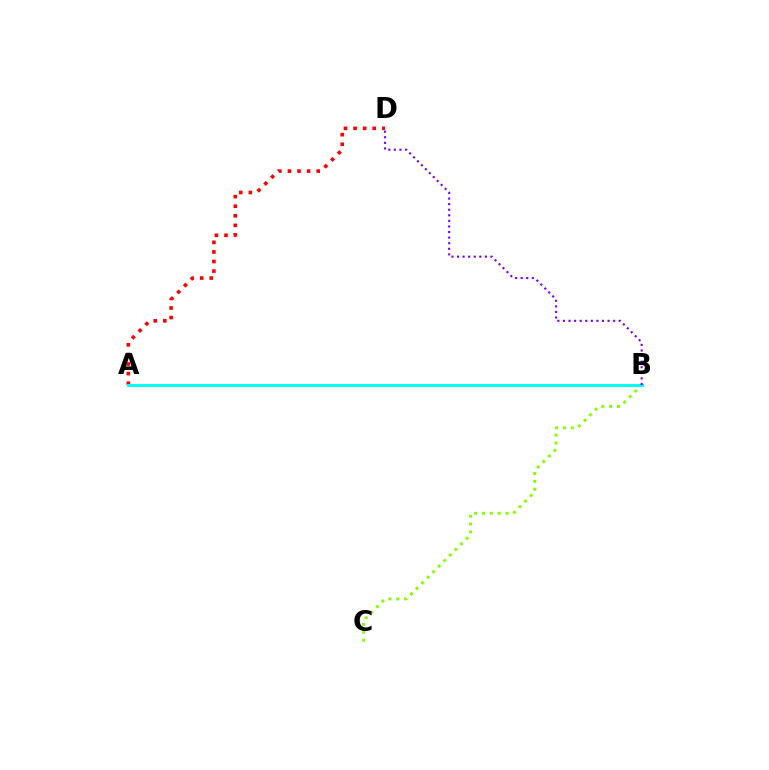{('B', 'C'): [{'color': '#84ff00', 'line_style': 'dotted', 'thickness': 2.14}], ('A', 'D'): [{'color': '#ff0000', 'line_style': 'dotted', 'thickness': 2.61}], ('A', 'B'): [{'color': '#00fff6', 'line_style': 'solid', 'thickness': 2.11}], ('B', 'D'): [{'color': '#7200ff', 'line_style': 'dotted', 'thickness': 1.52}]}